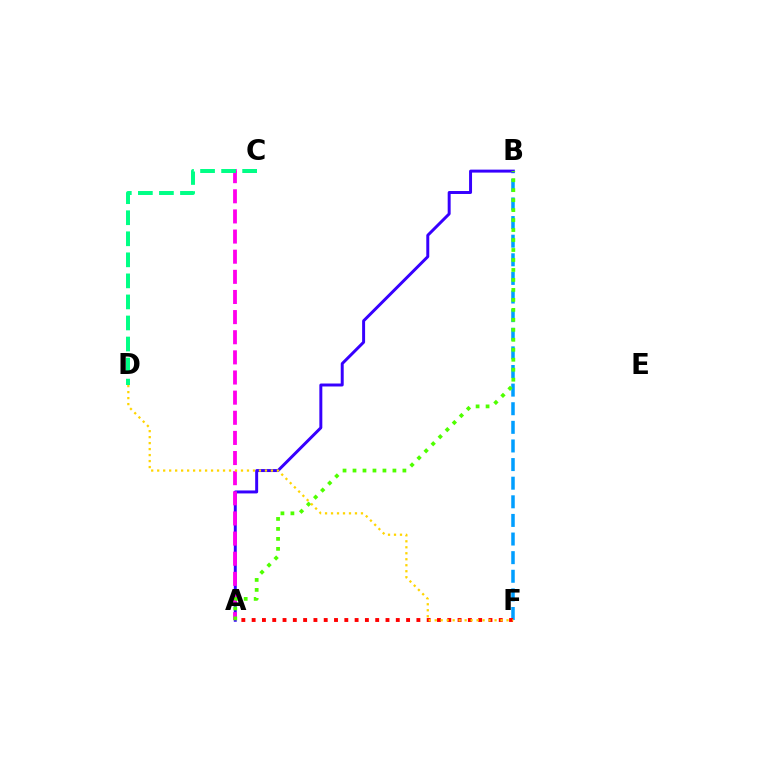{('B', 'F'): [{'color': '#009eff', 'line_style': 'dashed', 'thickness': 2.53}], ('A', 'B'): [{'color': '#3700ff', 'line_style': 'solid', 'thickness': 2.13}, {'color': '#4fff00', 'line_style': 'dotted', 'thickness': 2.71}], ('A', 'C'): [{'color': '#ff00ed', 'line_style': 'dashed', 'thickness': 2.74}], ('A', 'F'): [{'color': '#ff0000', 'line_style': 'dotted', 'thickness': 2.8}], ('C', 'D'): [{'color': '#00ff86', 'line_style': 'dashed', 'thickness': 2.86}], ('D', 'F'): [{'color': '#ffd500', 'line_style': 'dotted', 'thickness': 1.63}]}